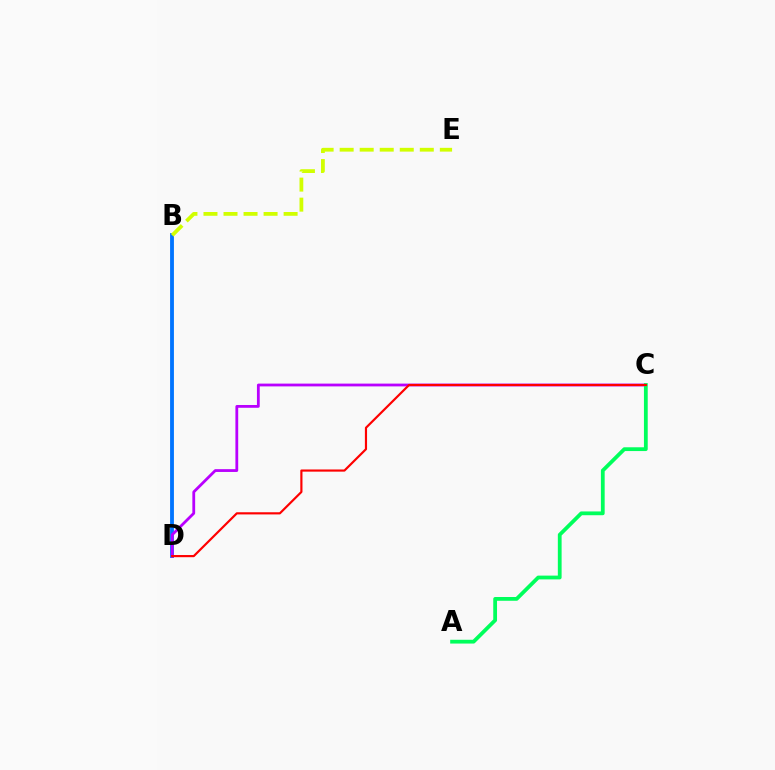{('B', 'D'): [{'color': '#0074ff', 'line_style': 'solid', 'thickness': 2.76}], ('C', 'D'): [{'color': '#b900ff', 'line_style': 'solid', 'thickness': 2.01}, {'color': '#ff0000', 'line_style': 'solid', 'thickness': 1.56}], ('A', 'C'): [{'color': '#00ff5c', 'line_style': 'solid', 'thickness': 2.72}], ('B', 'E'): [{'color': '#d1ff00', 'line_style': 'dashed', 'thickness': 2.72}]}